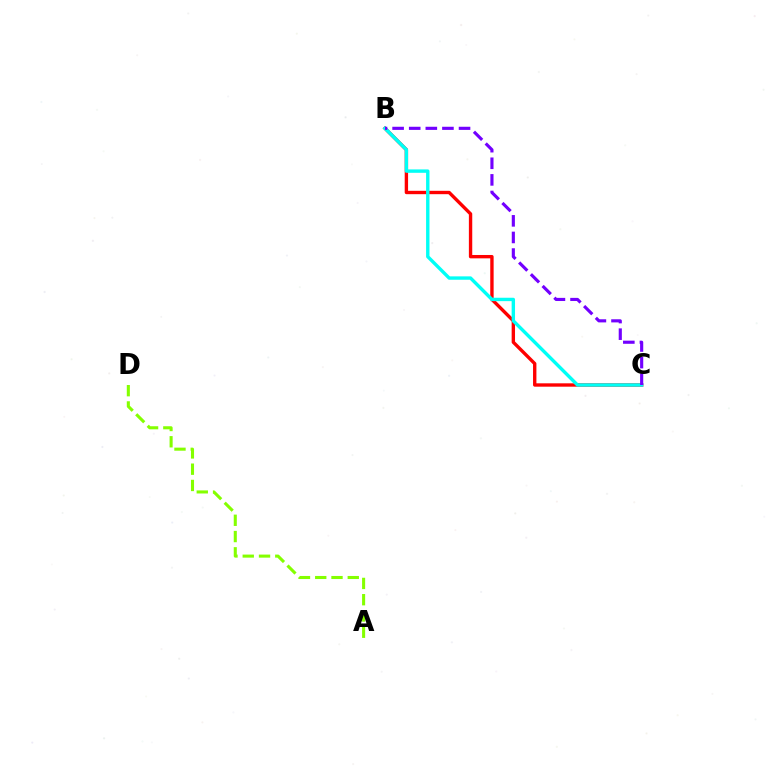{('A', 'D'): [{'color': '#84ff00', 'line_style': 'dashed', 'thickness': 2.21}], ('B', 'C'): [{'color': '#ff0000', 'line_style': 'solid', 'thickness': 2.43}, {'color': '#00fff6', 'line_style': 'solid', 'thickness': 2.44}, {'color': '#7200ff', 'line_style': 'dashed', 'thickness': 2.26}]}